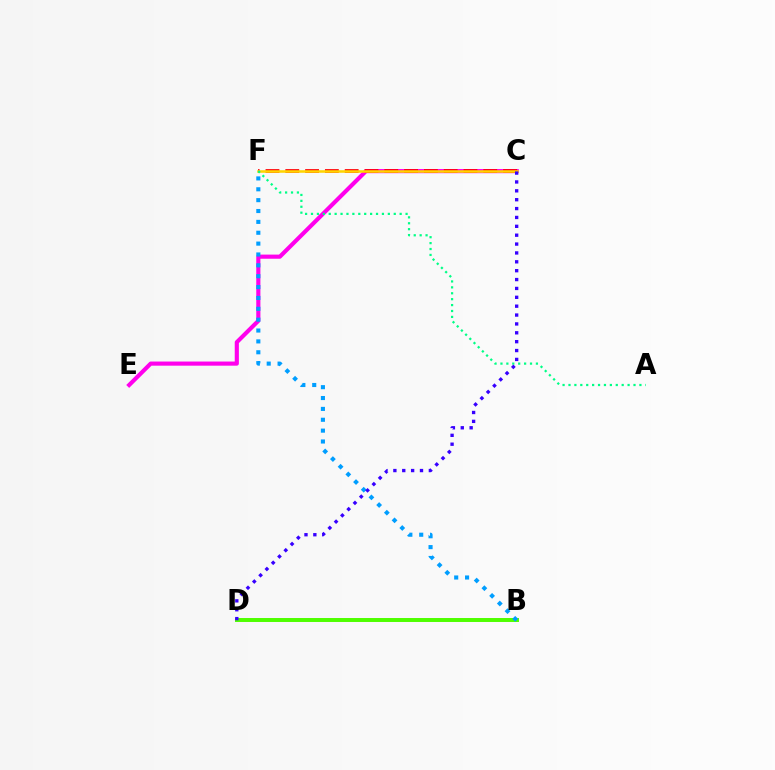{('B', 'D'): [{'color': '#4fff00', 'line_style': 'solid', 'thickness': 2.85}], ('C', 'E'): [{'color': '#ff00ed', 'line_style': 'solid', 'thickness': 2.98}], ('B', 'F'): [{'color': '#009eff', 'line_style': 'dotted', 'thickness': 2.95}], ('C', 'F'): [{'color': '#ff0000', 'line_style': 'dashed', 'thickness': 2.69}, {'color': '#ffd500', 'line_style': 'solid', 'thickness': 1.84}], ('A', 'F'): [{'color': '#00ff86', 'line_style': 'dotted', 'thickness': 1.61}], ('C', 'D'): [{'color': '#3700ff', 'line_style': 'dotted', 'thickness': 2.41}]}